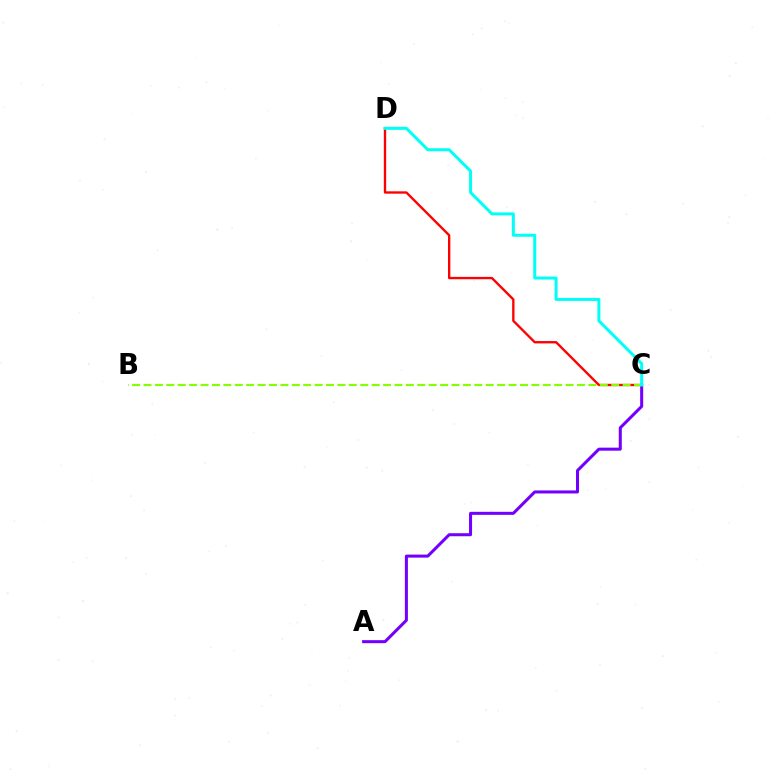{('C', 'D'): [{'color': '#ff0000', 'line_style': 'solid', 'thickness': 1.69}, {'color': '#00fff6', 'line_style': 'solid', 'thickness': 2.16}], ('A', 'C'): [{'color': '#7200ff', 'line_style': 'solid', 'thickness': 2.18}], ('B', 'C'): [{'color': '#84ff00', 'line_style': 'dashed', 'thickness': 1.55}]}